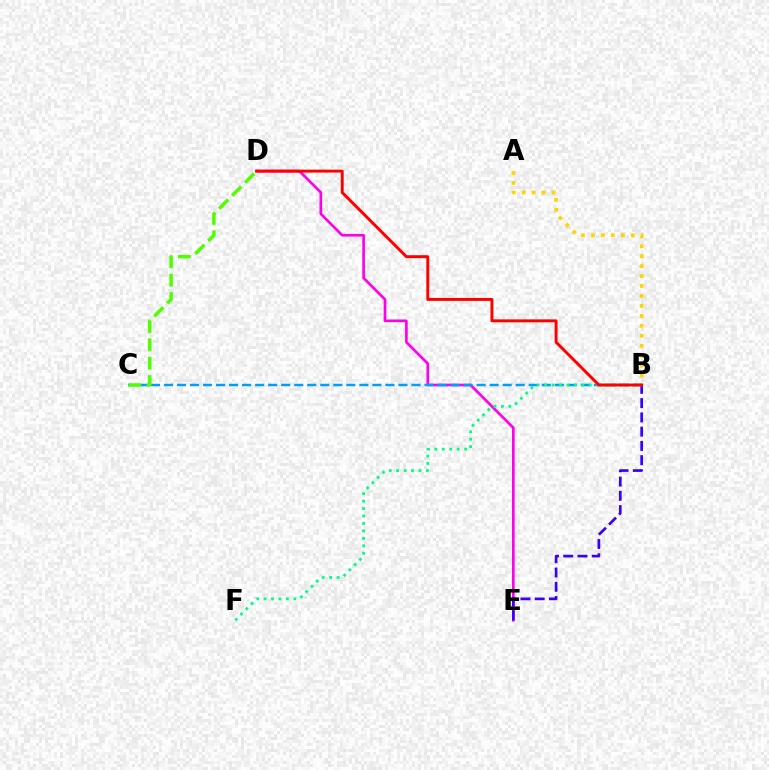{('A', 'B'): [{'color': '#ffd500', 'line_style': 'dotted', 'thickness': 2.7}], ('D', 'E'): [{'color': '#ff00ed', 'line_style': 'solid', 'thickness': 1.91}], ('B', 'E'): [{'color': '#3700ff', 'line_style': 'dashed', 'thickness': 1.94}], ('B', 'C'): [{'color': '#009eff', 'line_style': 'dashed', 'thickness': 1.77}], ('B', 'F'): [{'color': '#00ff86', 'line_style': 'dotted', 'thickness': 2.02}], ('B', 'D'): [{'color': '#ff0000', 'line_style': 'solid', 'thickness': 2.11}], ('C', 'D'): [{'color': '#4fff00', 'line_style': 'dashed', 'thickness': 2.5}]}